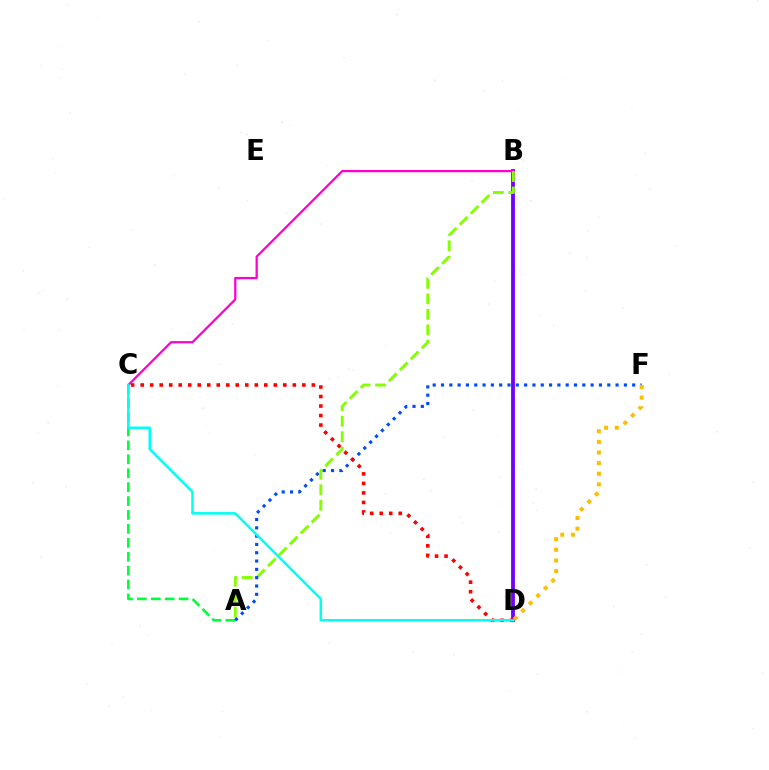{('B', 'D'): [{'color': '#7200ff', 'line_style': 'solid', 'thickness': 2.75}], ('B', 'C'): [{'color': '#ff00cf', 'line_style': 'solid', 'thickness': 1.62}], ('A', 'C'): [{'color': '#00ff39', 'line_style': 'dashed', 'thickness': 1.89}], ('A', 'B'): [{'color': '#84ff00', 'line_style': 'dashed', 'thickness': 2.1}], ('A', 'F'): [{'color': '#004bff', 'line_style': 'dotted', 'thickness': 2.26}], ('D', 'F'): [{'color': '#ffbd00', 'line_style': 'dotted', 'thickness': 2.89}], ('C', 'D'): [{'color': '#ff0000', 'line_style': 'dotted', 'thickness': 2.58}, {'color': '#00fff6', 'line_style': 'solid', 'thickness': 1.83}]}